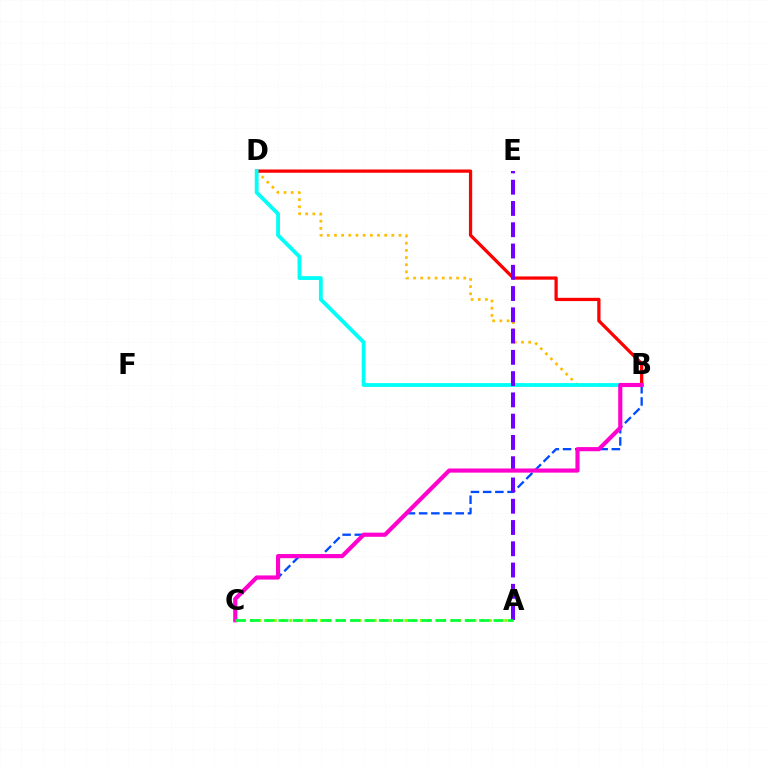{('A', 'C'): [{'color': '#84ff00', 'line_style': 'dotted', 'thickness': 2.09}, {'color': '#00ff39', 'line_style': 'dashed', 'thickness': 1.95}], ('B', 'D'): [{'color': '#ffbd00', 'line_style': 'dotted', 'thickness': 1.95}, {'color': '#ff0000', 'line_style': 'solid', 'thickness': 2.34}, {'color': '#00fff6', 'line_style': 'solid', 'thickness': 2.75}], ('B', 'C'): [{'color': '#004bff', 'line_style': 'dashed', 'thickness': 1.66}, {'color': '#ff00cf', 'line_style': 'solid', 'thickness': 2.98}], ('A', 'E'): [{'color': '#7200ff', 'line_style': 'dashed', 'thickness': 2.89}]}